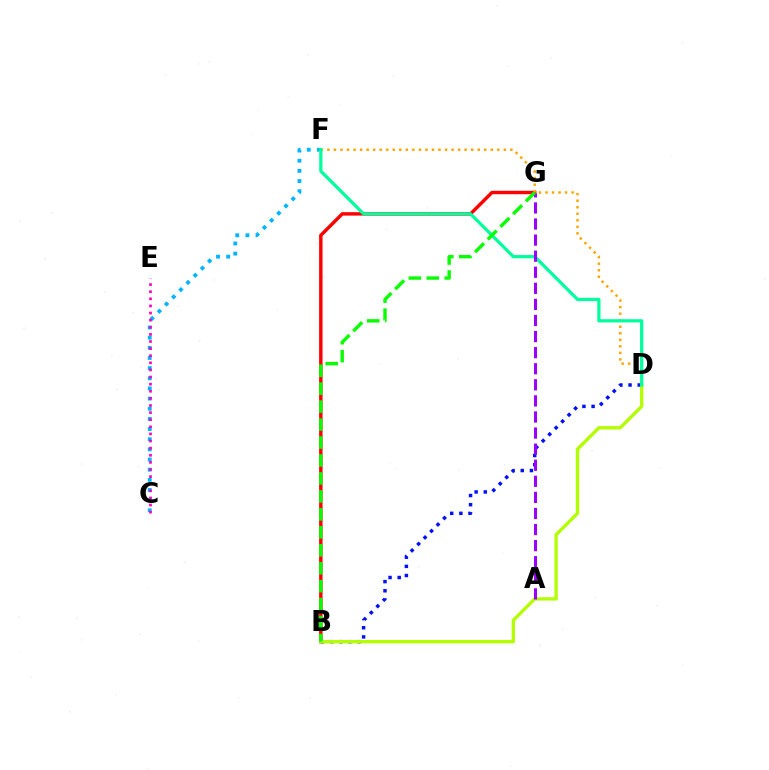{('C', 'F'): [{'color': '#00b5ff', 'line_style': 'dotted', 'thickness': 2.76}], ('B', 'G'): [{'color': '#ff0000', 'line_style': 'solid', 'thickness': 2.47}, {'color': '#08ff00', 'line_style': 'dashed', 'thickness': 2.44}], ('B', 'D'): [{'color': '#0010ff', 'line_style': 'dotted', 'thickness': 2.49}, {'color': '#b3ff00', 'line_style': 'solid', 'thickness': 2.39}], ('C', 'E'): [{'color': '#ff00bd', 'line_style': 'dotted', 'thickness': 1.93}], ('D', 'F'): [{'color': '#ffa500', 'line_style': 'dotted', 'thickness': 1.78}, {'color': '#00ff9d', 'line_style': 'solid', 'thickness': 2.33}], ('A', 'G'): [{'color': '#9b00ff', 'line_style': 'dashed', 'thickness': 2.18}]}